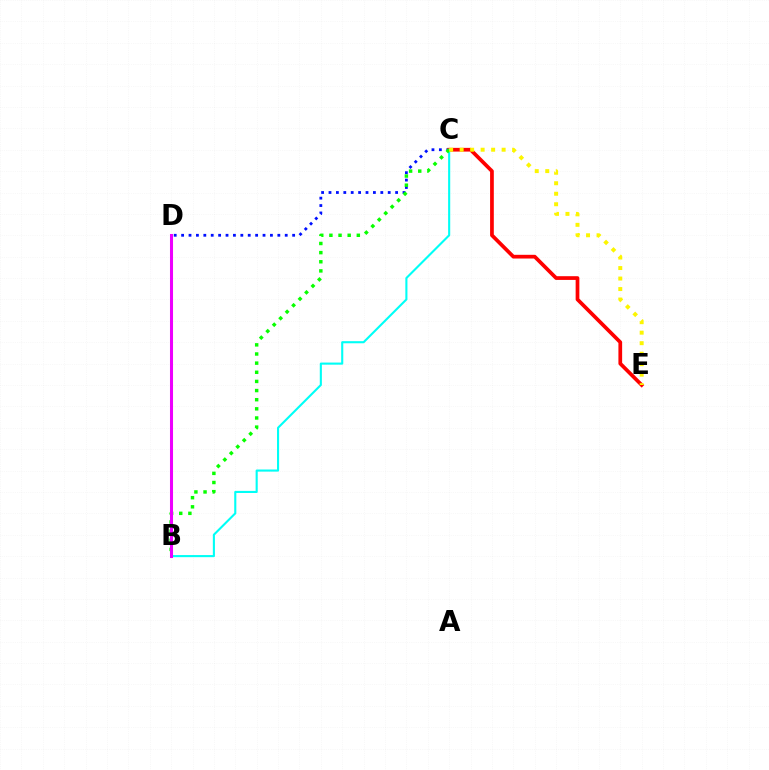{('C', 'D'): [{'color': '#0010ff', 'line_style': 'dotted', 'thickness': 2.01}], ('C', 'E'): [{'color': '#ff0000', 'line_style': 'solid', 'thickness': 2.68}, {'color': '#fcf500', 'line_style': 'dotted', 'thickness': 2.85}], ('B', 'C'): [{'color': '#00fff6', 'line_style': 'solid', 'thickness': 1.52}, {'color': '#08ff00', 'line_style': 'dotted', 'thickness': 2.48}], ('B', 'D'): [{'color': '#ee00ff', 'line_style': 'solid', 'thickness': 2.19}]}